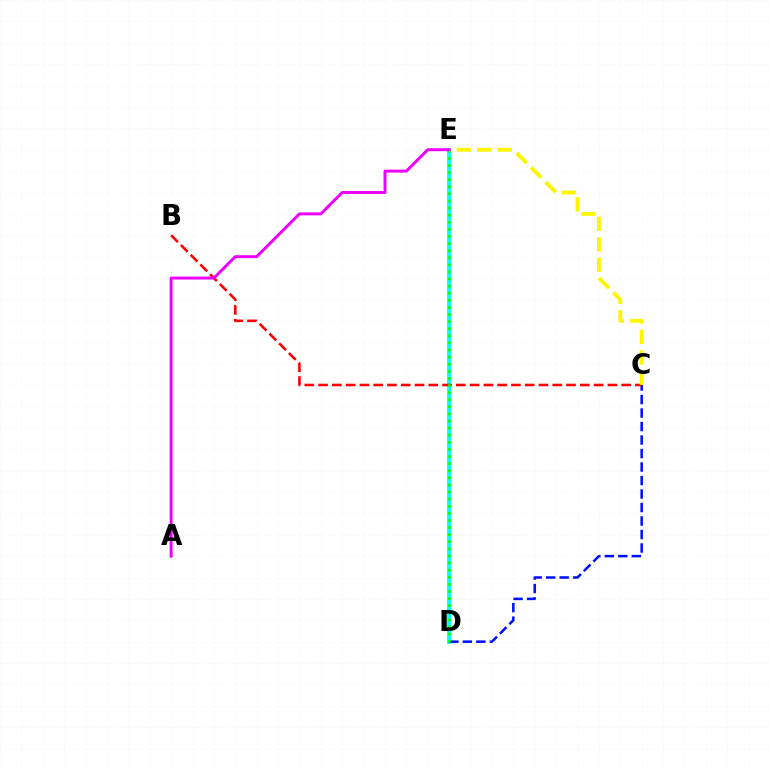{('D', 'E'): [{'color': '#00fff6', 'line_style': 'solid', 'thickness': 2.78}, {'color': '#08ff00', 'line_style': 'dotted', 'thickness': 1.93}], ('C', 'D'): [{'color': '#0010ff', 'line_style': 'dashed', 'thickness': 1.83}], ('B', 'C'): [{'color': '#ff0000', 'line_style': 'dashed', 'thickness': 1.87}], ('C', 'E'): [{'color': '#fcf500', 'line_style': 'dashed', 'thickness': 2.78}], ('A', 'E'): [{'color': '#ee00ff', 'line_style': 'solid', 'thickness': 2.13}]}